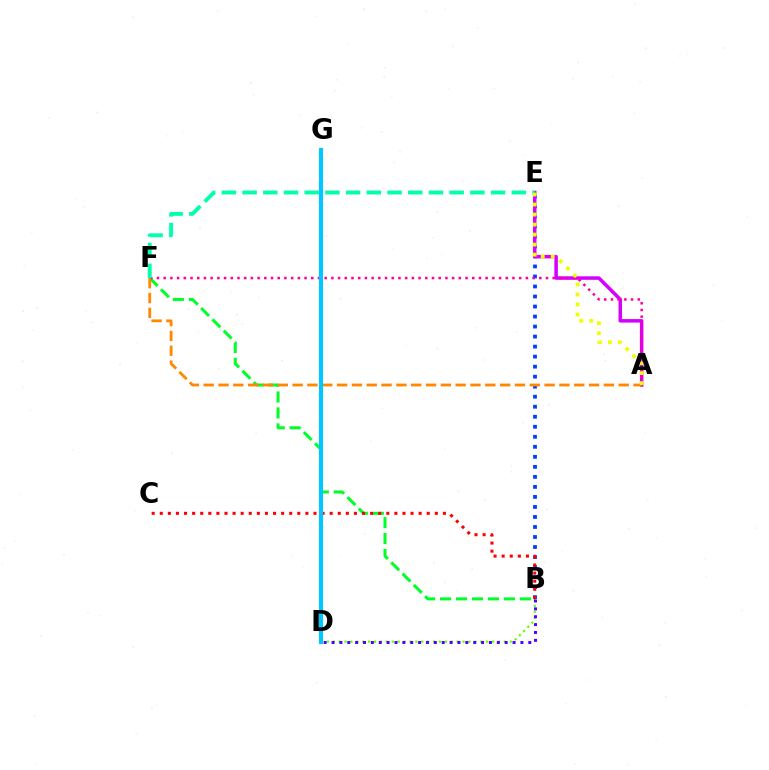{('B', 'D'): [{'color': '#66ff00', 'line_style': 'dotted', 'thickness': 1.6}, {'color': '#4f00ff', 'line_style': 'dotted', 'thickness': 2.14}], ('B', 'E'): [{'color': '#003fff', 'line_style': 'dotted', 'thickness': 2.72}], ('B', 'F'): [{'color': '#00ff27', 'line_style': 'dashed', 'thickness': 2.17}], ('A', 'E'): [{'color': '#d600ff', 'line_style': 'solid', 'thickness': 2.52}, {'color': '#eeff00', 'line_style': 'dotted', 'thickness': 2.72}], ('A', 'F'): [{'color': '#ff00a0', 'line_style': 'dotted', 'thickness': 1.82}, {'color': '#ff8800', 'line_style': 'dashed', 'thickness': 2.01}], ('B', 'C'): [{'color': '#ff0000', 'line_style': 'dotted', 'thickness': 2.2}], ('D', 'G'): [{'color': '#00c7ff', 'line_style': 'solid', 'thickness': 2.97}], ('E', 'F'): [{'color': '#00ffaf', 'line_style': 'dashed', 'thickness': 2.81}]}